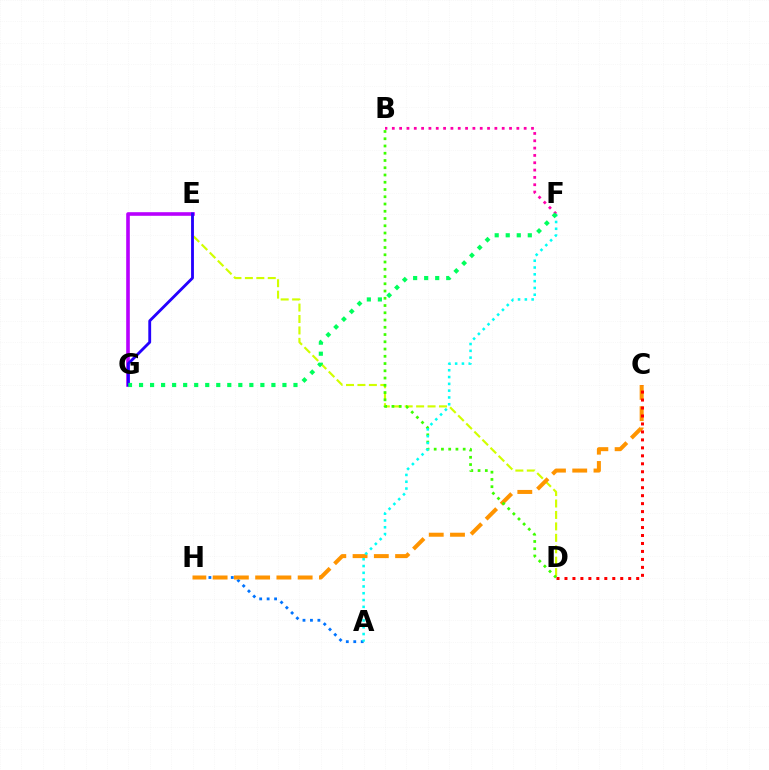{('D', 'E'): [{'color': '#d1ff00', 'line_style': 'dashed', 'thickness': 1.55}], ('A', 'H'): [{'color': '#0074ff', 'line_style': 'dotted', 'thickness': 2.02}], ('C', 'H'): [{'color': '#ff9400', 'line_style': 'dashed', 'thickness': 2.89}], ('B', 'D'): [{'color': '#3dff00', 'line_style': 'dotted', 'thickness': 1.97}], ('C', 'D'): [{'color': '#ff0000', 'line_style': 'dotted', 'thickness': 2.16}], ('E', 'G'): [{'color': '#b900ff', 'line_style': 'solid', 'thickness': 2.6}, {'color': '#2500ff', 'line_style': 'solid', 'thickness': 2.04}], ('A', 'F'): [{'color': '#00fff6', 'line_style': 'dotted', 'thickness': 1.85}], ('B', 'F'): [{'color': '#ff00ac', 'line_style': 'dotted', 'thickness': 1.99}], ('F', 'G'): [{'color': '#00ff5c', 'line_style': 'dotted', 'thickness': 3.0}]}